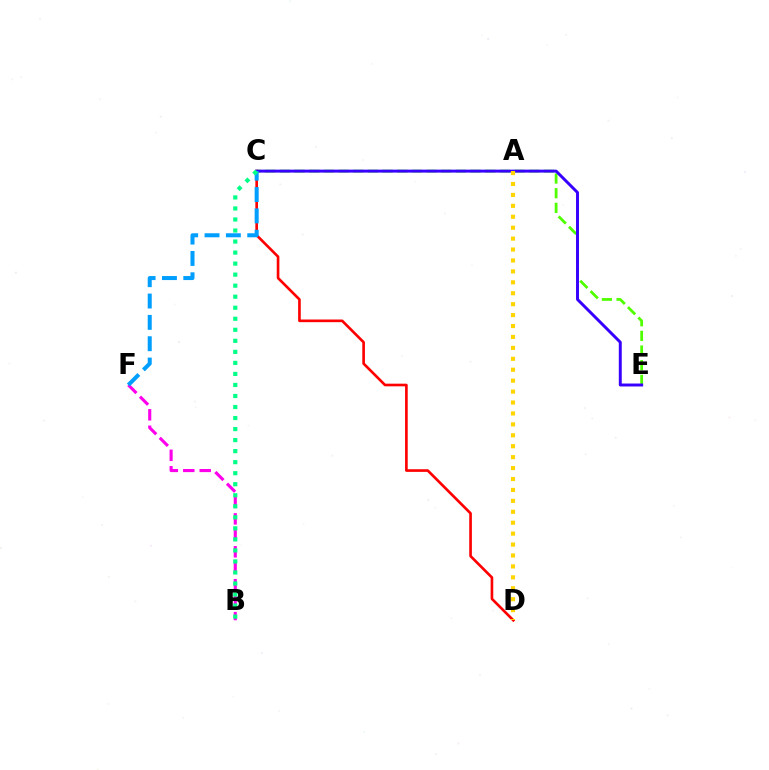{('C', 'E'): [{'color': '#4fff00', 'line_style': 'dashed', 'thickness': 1.99}, {'color': '#3700ff', 'line_style': 'solid', 'thickness': 2.12}], ('B', 'F'): [{'color': '#ff00ed', 'line_style': 'dashed', 'thickness': 2.24}], ('C', 'D'): [{'color': '#ff0000', 'line_style': 'solid', 'thickness': 1.91}], ('A', 'D'): [{'color': '#ffd500', 'line_style': 'dotted', 'thickness': 2.97}], ('C', 'F'): [{'color': '#009eff', 'line_style': 'dashed', 'thickness': 2.9}], ('B', 'C'): [{'color': '#00ff86', 'line_style': 'dotted', 'thickness': 3.0}]}